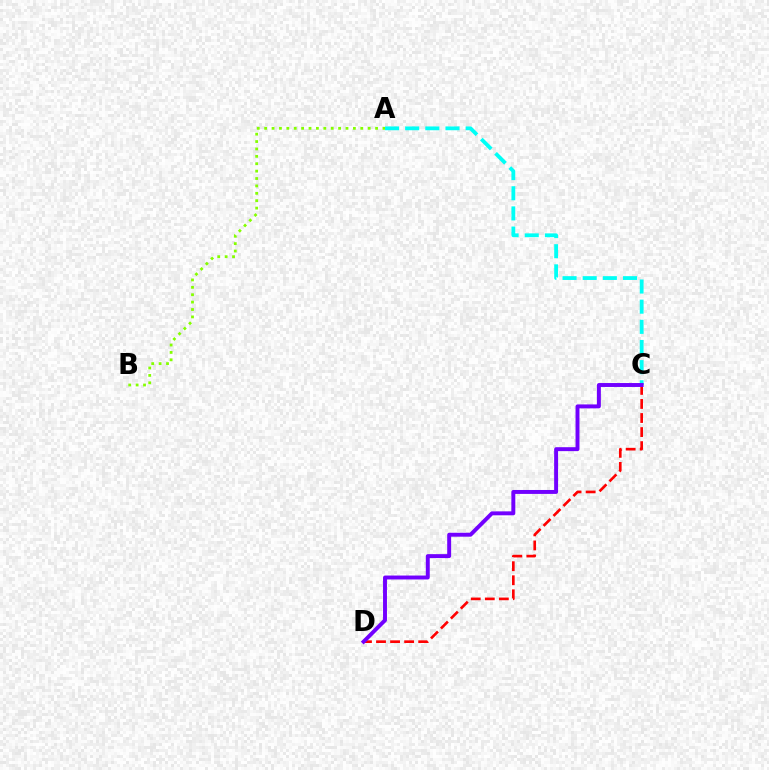{('C', 'D'): [{'color': '#ff0000', 'line_style': 'dashed', 'thickness': 1.91}, {'color': '#7200ff', 'line_style': 'solid', 'thickness': 2.83}], ('A', 'B'): [{'color': '#84ff00', 'line_style': 'dotted', 'thickness': 2.01}], ('A', 'C'): [{'color': '#00fff6', 'line_style': 'dashed', 'thickness': 2.74}]}